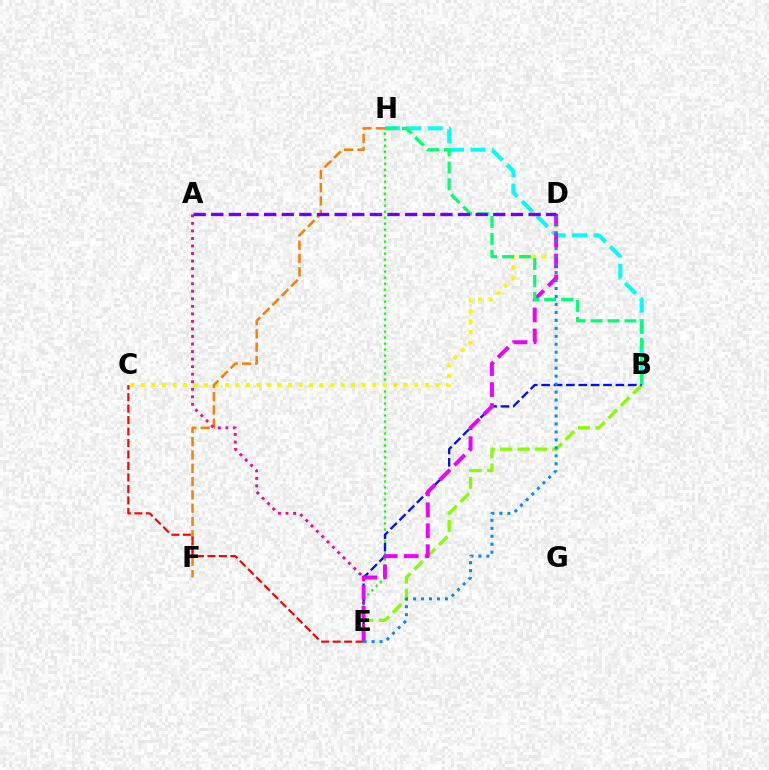{('B', 'H'): [{'color': '#00fff6', 'line_style': 'dashed', 'thickness': 2.9}, {'color': '#00ff74', 'line_style': 'dashed', 'thickness': 2.3}], ('E', 'H'): [{'color': '#08ff00', 'line_style': 'dotted', 'thickness': 1.63}], ('C', 'D'): [{'color': '#fcf500', 'line_style': 'dotted', 'thickness': 2.86}], ('B', 'E'): [{'color': '#84ff00', 'line_style': 'dashed', 'thickness': 2.35}, {'color': '#0010ff', 'line_style': 'dashed', 'thickness': 1.68}], ('F', 'H'): [{'color': '#ff7c00', 'line_style': 'dashed', 'thickness': 1.81}], ('C', 'E'): [{'color': '#ff0000', 'line_style': 'dashed', 'thickness': 1.56}], ('A', 'E'): [{'color': '#ff0094', 'line_style': 'dotted', 'thickness': 2.05}], ('D', 'E'): [{'color': '#ee00ff', 'line_style': 'dashed', 'thickness': 2.85}, {'color': '#008cff', 'line_style': 'dotted', 'thickness': 2.17}], ('A', 'D'): [{'color': '#7200ff', 'line_style': 'dashed', 'thickness': 2.39}]}